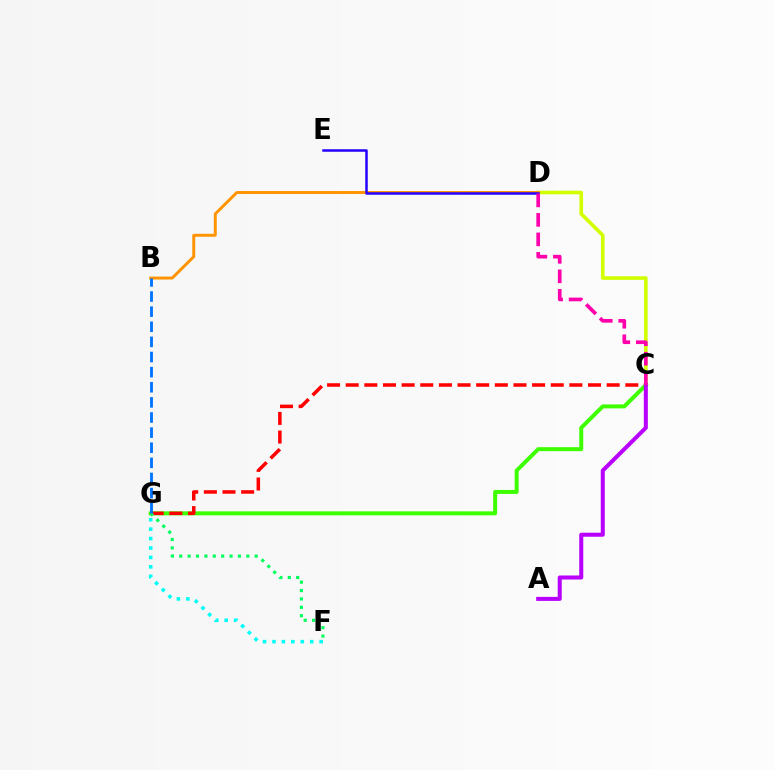{('F', 'G'): [{'color': '#00fff6', 'line_style': 'dotted', 'thickness': 2.56}, {'color': '#00ff5c', 'line_style': 'dotted', 'thickness': 2.28}], ('C', 'D'): [{'color': '#d1ff00', 'line_style': 'solid', 'thickness': 2.61}, {'color': '#ff00ac', 'line_style': 'dashed', 'thickness': 2.65}], ('C', 'G'): [{'color': '#3dff00', 'line_style': 'solid', 'thickness': 2.87}, {'color': '#ff0000', 'line_style': 'dashed', 'thickness': 2.53}], ('B', 'D'): [{'color': '#ff9400', 'line_style': 'solid', 'thickness': 2.13}], ('D', 'E'): [{'color': '#2500ff', 'line_style': 'solid', 'thickness': 1.8}], ('A', 'C'): [{'color': '#b900ff', 'line_style': 'solid', 'thickness': 2.9}], ('B', 'G'): [{'color': '#0074ff', 'line_style': 'dashed', 'thickness': 2.05}]}